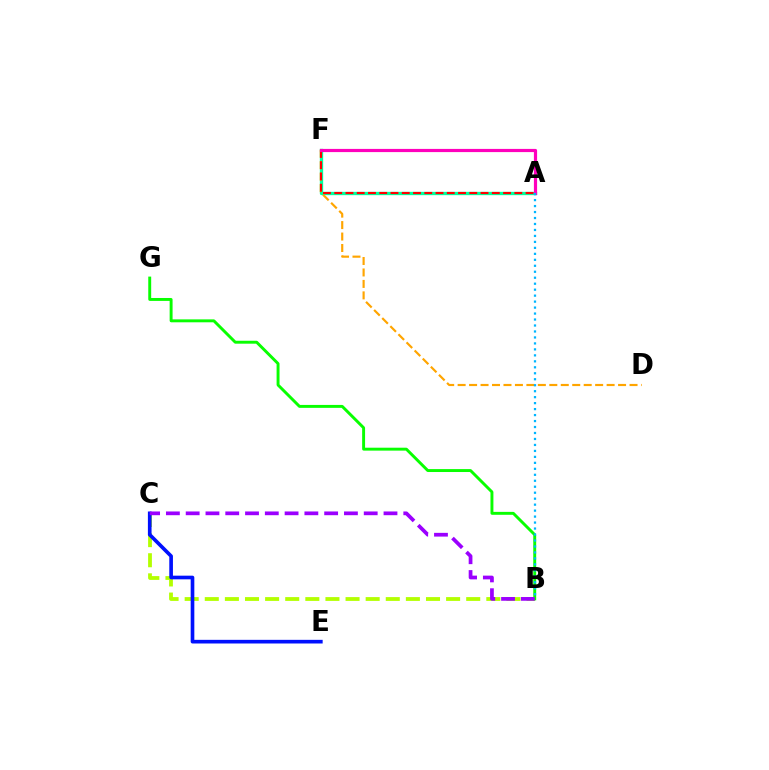{('A', 'F'): [{'color': '#00ff9d', 'line_style': 'solid', 'thickness': 2.39}, {'color': '#ff0000', 'line_style': 'dashed', 'thickness': 1.53}, {'color': '#ff00bd', 'line_style': 'solid', 'thickness': 2.29}], ('D', 'F'): [{'color': '#ffa500', 'line_style': 'dashed', 'thickness': 1.56}], ('B', 'C'): [{'color': '#b3ff00', 'line_style': 'dashed', 'thickness': 2.73}, {'color': '#9b00ff', 'line_style': 'dashed', 'thickness': 2.69}], ('C', 'E'): [{'color': '#0010ff', 'line_style': 'solid', 'thickness': 2.63}], ('B', 'G'): [{'color': '#08ff00', 'line_style': 'solid', 'thickness': 2.11}], ('A', 'B'): [{'color': '#00b5ff', 'line_style': 'dotted', 'thickness': 1.62}]}